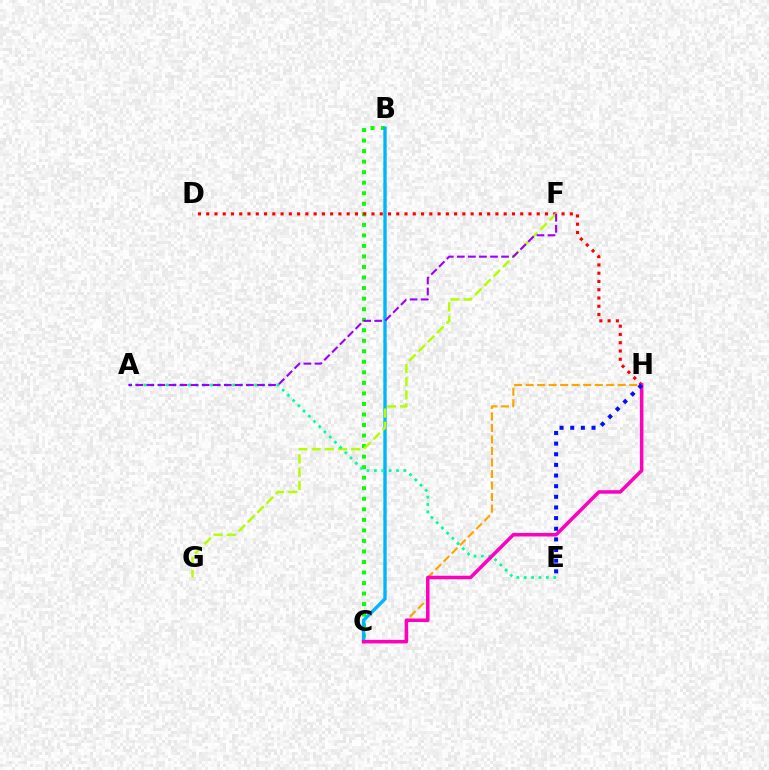{('B', 'C'): [{'color': '#08ff00', 'line_style': 'dotted', 'thickness': 2.86}, {'color': '#00b5ff', 'line_style': 'solid', 'thickness': 2.43}], ('D', 'H'): [{'color': '#ff0000', 'line_style': 'dotted', 'thickness': 2.25}], ('C', 'H'): [{'color': '#ffa500', 'line_style': 'dashed', 'thickness': 1.56}, {'color': '#ff00bd', 'line_style': 'solid', 'thickness': 2.53}], ('F', 'G'): [{'color': '#b3ff00', 'line_style': 'dashed', 'thickness': 1.79}], ('A', 'E'): [{'color': '#00ff9d', 'line_style': 'dotted', 'thickness': 2.01}], ('A', 'F'): [{'color': '#9b00ff', 'line_style': 'dashed', 'thickness': 1.5}], ('E', 'H'): [{'color': '#0010ff', 'line_style': 'dotted', 'thickness': 2.89}]}